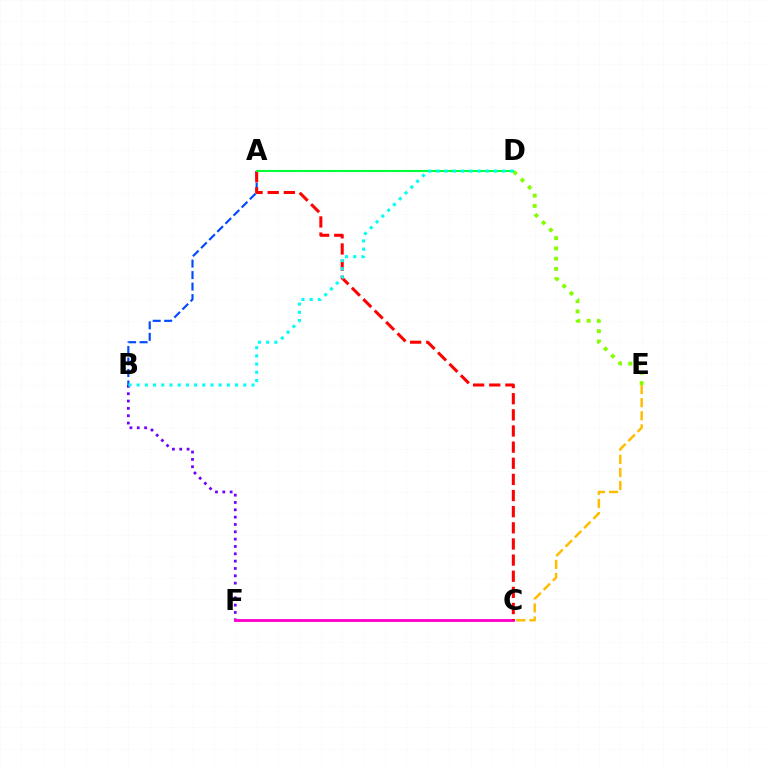{('B', 'F'): [{'color': '#7200ff', 'line_style': 'dotted', 'thickness': 1.99}], ('A', 'B'): [{'color': '#004bff', 'line_style': 'dashed', 'thickness': 1.56}], ('C', 'F'): [{'color': '#ff00cf', 'line_style': 'solid', 'thickness': 2.07}], ('C', 'E'): [{'color': '#ffbd00', 'line_style': 'dashed', 'thickness': 1.78}], ('A', 'C'): [{'color': '#ff0000', 'line_style': 'dashed', 'thickness': 2.19}], ('D', 'E'): [{'color': '#84ff00', 'line_style': 'dotted', 'thickness': 2.79}], ('A', 'D'): [{'color': '#00ff39', 'line_style': 'solid', 'thickness': 1.5}], ('B', 'D'): [{'color': '#00fff6', 'line_style': 'dotted', 'thickness': 2.23}]}